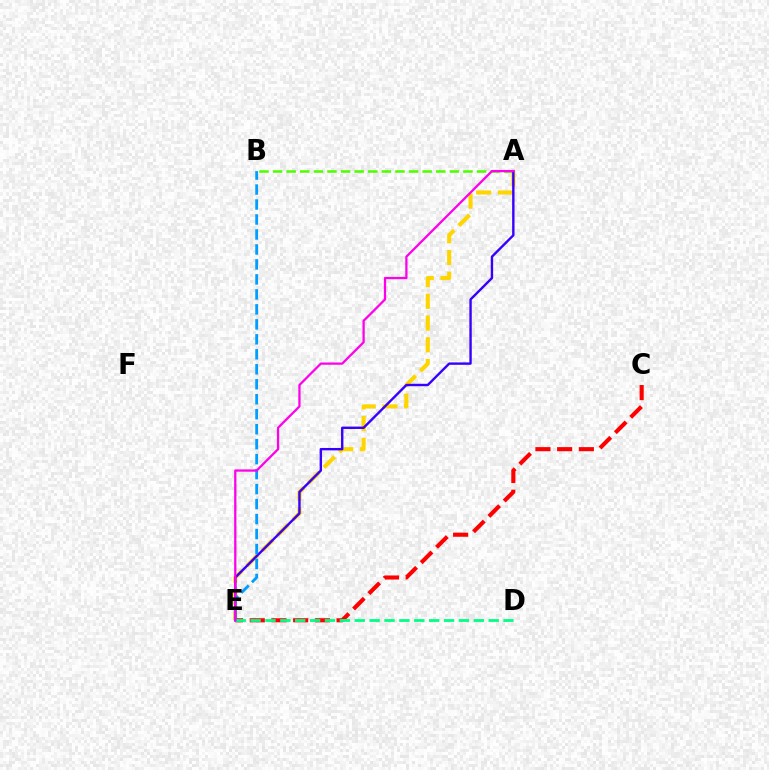{('A', 'E'): [{'color': '#ffd500', 'line_style': 'dashed', 'thickness': 2.95}, {'color': '#3700ff', 'line_style': 'solid', 'thickness': 1.72}, {'color': '#ff00ed', 'line_style': 'solid', 'thickness': 1.63}], ('A', 'B'): [{'color': '#4fff00', 'line_style': 'dashed', 'thickness': 1.85}], ('C', 'E'): [{'color': '#ff0000', 'line_style': 'dashed', 'thickness': 2.95}], ('D', 'E'): [{'color': '#00ff86', 'line_style': 'dashed', 'thickness': 2.02}], ('B', 'E'): [{'color': '#009eff', 'line_style': 'dashed', 'thickness': 2.03}]}